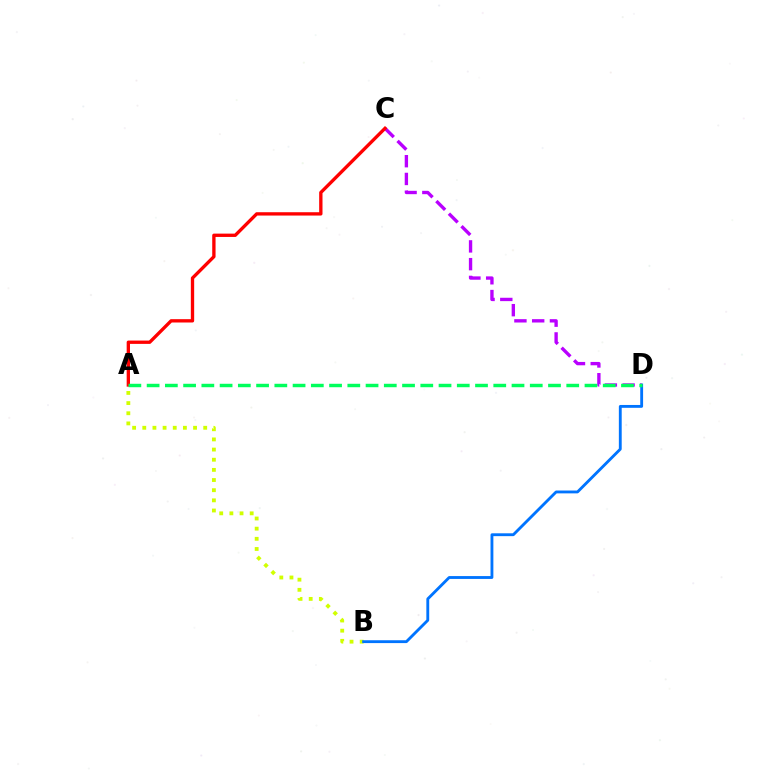{('A', 'B'): [{'color': '#d1ff00', 'line_style': 'dotted', 'thickness': 2.76}], ('B', 'D'): [{'color': '#0074ff', 'line_style': 'solid', 'thickness': 2.05}], ('C', 'D'): [{'color': '#b900ff', 'line_style': 'dashed', 'thickness': 2.41}], ('A', 'C'): [{'color': '#ff0000', 'line_style': 'solid', 'thickness': 2.4}], ('A', 'D'): [{'color': '#00ff5c', 'line_style': 'dashed', 'thickness': 2.48}]}